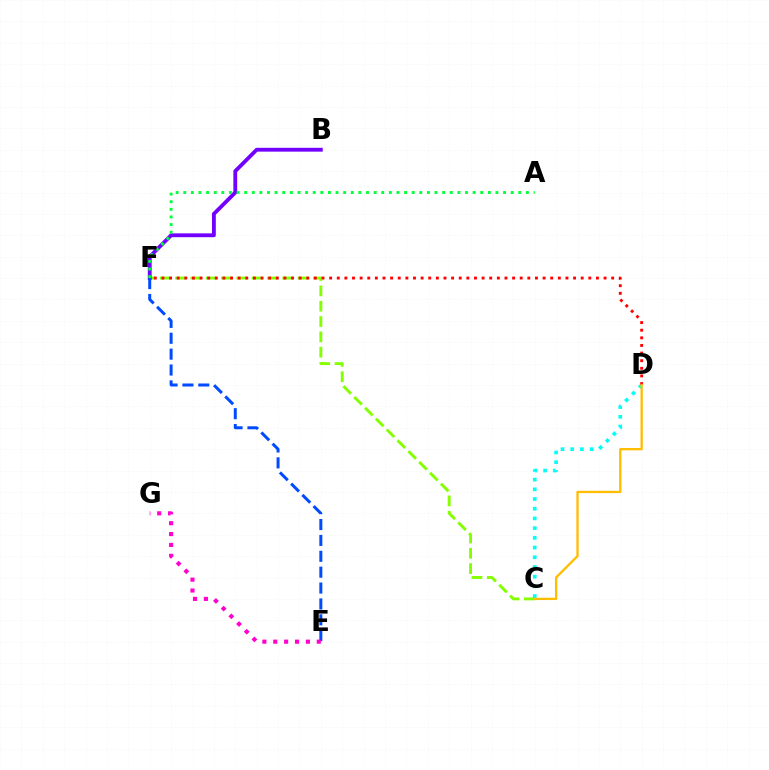{('C', 'F'): [{'color': '#84ff00', 'line_style': 'dashed', 'thickness': 2.08}], ('B', 'F'): [{'color': '#7200ff', 'line_style': 'solid', 'thickness': 2.76}], ('C', 'D'): [{'color': '#00fff6', 'line_style': 'dotted', 'thickness': 2.64}, {'color': '#ffbd00', 'line_style': 'solid', 'thickness': 1.65}], ('E', 'F'): [{'color': '#004bff', 'line_style': 'dashed', 'thickness': 2.16}], ('E', 'G'): [{'color': '#ff00cf', 'line_style': 'dotted', 'thickness': 2.96}], ('A', 'F'): [{'color': '#00ff39', 'line_style': 'dotted', 'thickness': 2.07}], ('D', 'F'): [{'color': '#ff0000', 'line_style': 'dotted', 'thickness': 2.07}]}